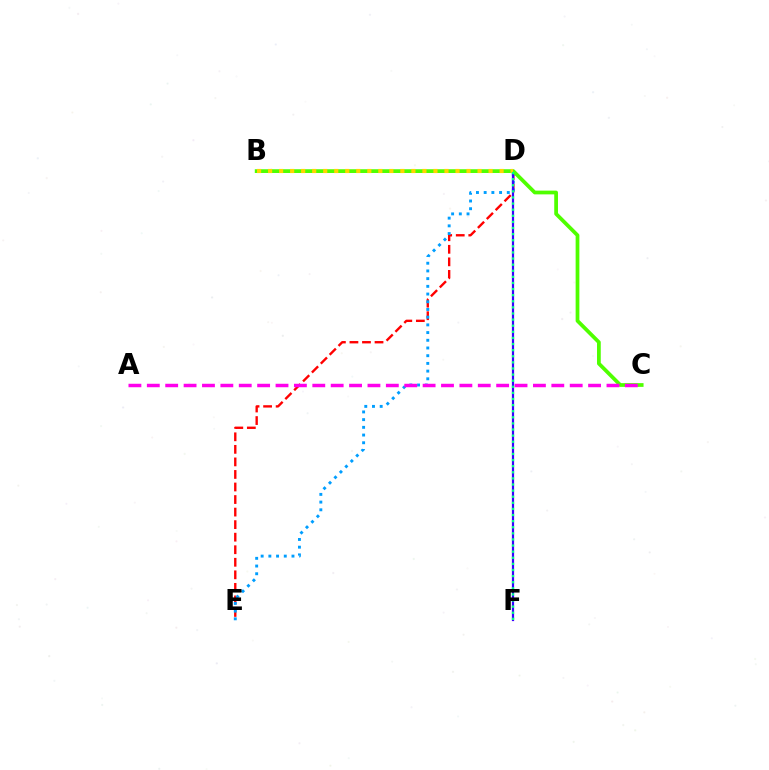{('D', 'E'): [{'color': '#ff0000', 'line_style': 'dashed', 'thickness': 1.7}, {'color': '#009eff', 'line_style': 'dotted', 'thickness': 2.09}], ('D', 'F'): [{'color': '#3700ff', 'line_style': 'solid', 'thickness': 1.59}, {'color': '#00ff86', 'line_style': 'dotted', 'thickness': 1.66}], ('B', 'C'): [{'color': '#4fff00', 'line_style': 'solid', 'thickness': 2.7}], ('A', 'C'): [{'color': '#ff00ed', 'line_style': 'dashed', 'thickness': 2.5}], ('B', 'D'): [{'color': '#ffd500', 'line_style': 'dotted', 'thickness': 3.0}]}